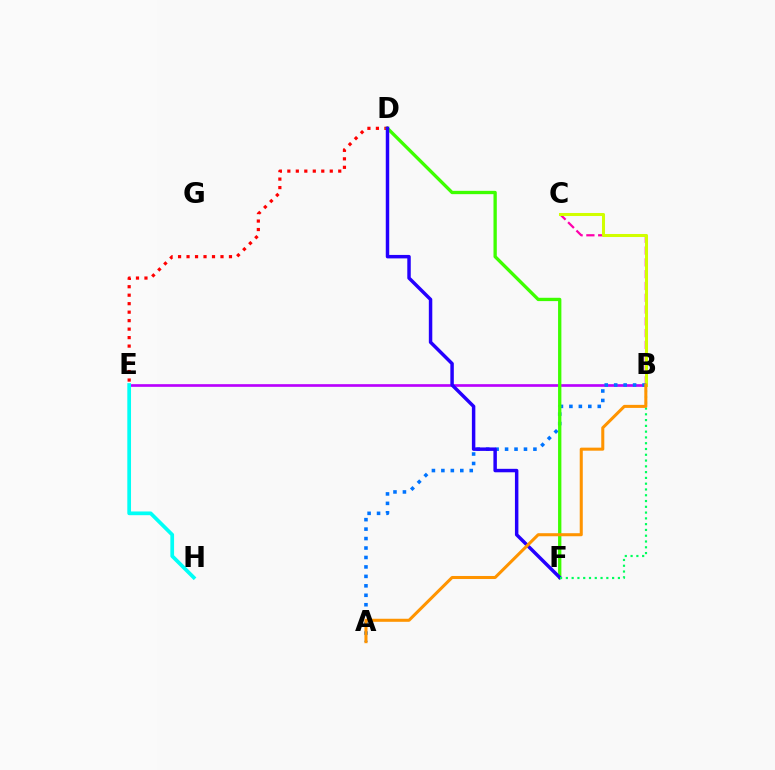{('B', 'C'): [{'color': '#ff00ac', 'line_style': 'dashed', 'thickness': 1.6}, {'color': '#d1ff00', 'line_style': 'solid', 'thickness': 2.19}], ('B', 'E'): [{'color': '#b900ff', 'line_style': 'solid', 'thickness': 1.92}], ('D', 'E'): [{'color': '#ff0000', 'line_style': 'dotted', 'thickness': 2.31}], ('A', 'B'): [{'color': '#0074ff', 'line_style': 'dotted', 'thickness': 2.57}, {'color': '#ff9400', 'line_style': 'solid', 'thickness': 2.19}], ('E', 'H'): [{'color': '#00fff6', 'line_style': 'solid', 'thickness': 2.67}], ('D', 'F'): [{'color': '#3dff00', 'line_style': 'solid', 'thickness': 2.39}, {'color': '#2500ff', 'line_style': 'solid', 'thickness': 2.49}], ('B', 'F'): [{'color': '#00ff5c', 'line_style': 'dotted', 'thickness': 1.57}]}